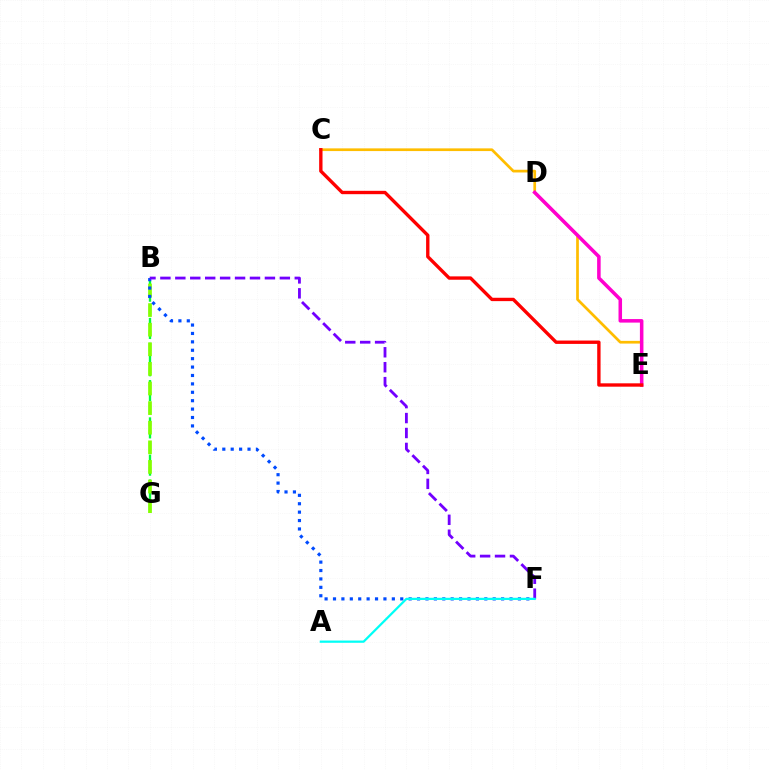{('B', 'G'): [{'color': '#00ff39', 'line_style': 'dashed', 'thickness': 1.69}, {'color': '#84ff00', 'line_style': 'dashed', 'thickness': 2.66}], ('C', 'E'): [{'color': '#ffbd00', 'line_style': 'solid', 'thickness': 1.95}, {'color': '#ff0000', 'line_style': 'solid', 'thickness': 2.42}], ('B', 'F'): [{'color': '#004bff', 'line_style': 'dotted', 'thickness': 2.28}, {'color': '#7200ff', 'line_style': 'dashed', 'thickness': 2.03}], ('A', 'F'): [{'color': '#00fff6', 'line_style': 'solid', 'thickness': 1.61}], ('D', 'E'): [{'color': '#ff00cf', 'line_style': 'solid', 'thickness': 2.54}]}